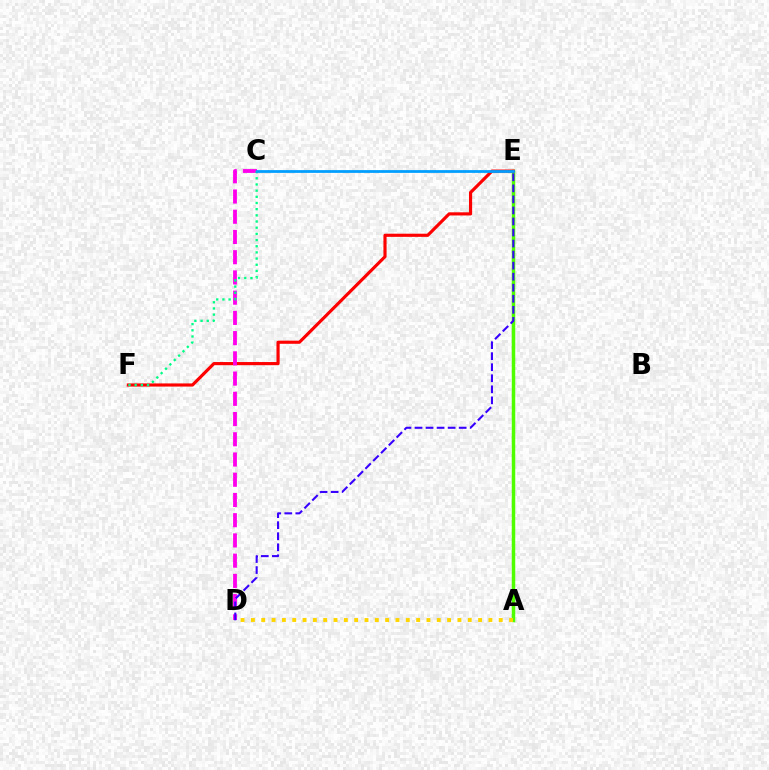{('A', 'E'): [{'color': '#4fff00', 'line_style': 'solid', 'thickness': 2.5}], ('E', 'F'): [{'color': '#ff0000', 'line_style': 'solid', 'thickness': 2.27}], ('C', 'D'): [{'color': '#ff00ed', 'line_style': 'dashed', 'thickness': 2.75}], ('C', 'F'): [{'color': '#00ff86', 'line_style': 'dotted', 'thickness': 1.68}], ('C', 'E'): [{'color': '#009eff', 'line_style': 'solid', 'thickness': 1.99}], ('A', 'D'): [{'color': '#ffd500', 'line_style': 'dotted', 'thickness': 2.81}], ('D', 'E'): [{'color': '#3700ff', 'line_style': 'dashed', 'thickness': 1.5}]}